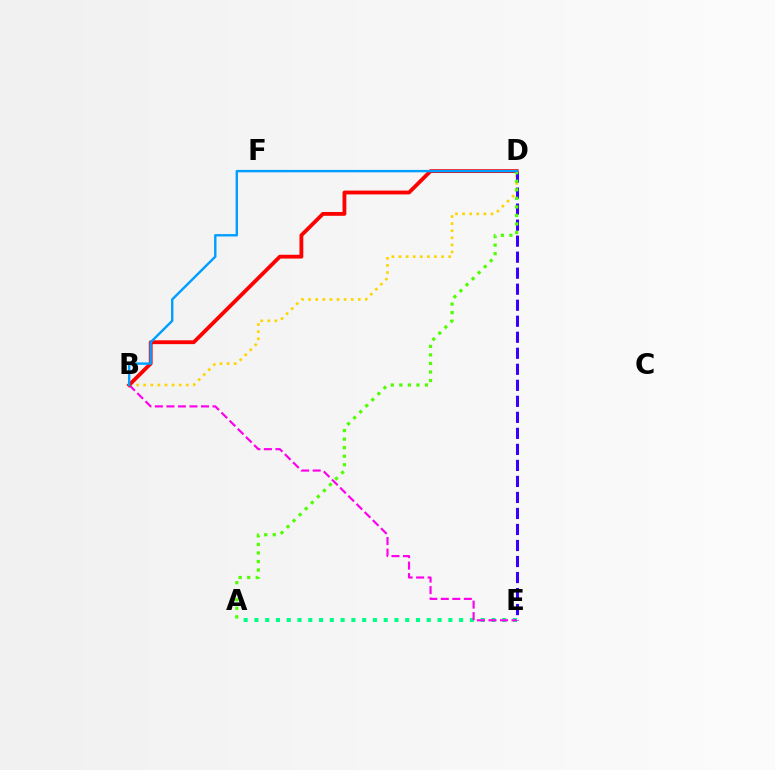{('A', 'E'): [{'color': '#00ff86', 'line_style': 'dotted', 'thickness': 2.93}], ('B', 'D'): [{'color': '#ffd500', 'line_style': 'dotted', 'thickness': 1.93}, {'color': '#ff0000', 'line_style': 'solid', 'thickness': 2.75}, {'color': '#009eff', 'line_style': 'solid', 'thickness': 1.73}], ('D', 'E'): [{'color': '#3700ff', 'line_style': 'dashed', 'thickness': 2.18}], ('B', 'E'): [{'color': '#ff00ed', 'line_style': 'dashed', 'thickness': 1.56}], ('A', 'D'): [{'color': '#4fff00', 'line_style': 'dotted', 'thickness': 2.32}]}